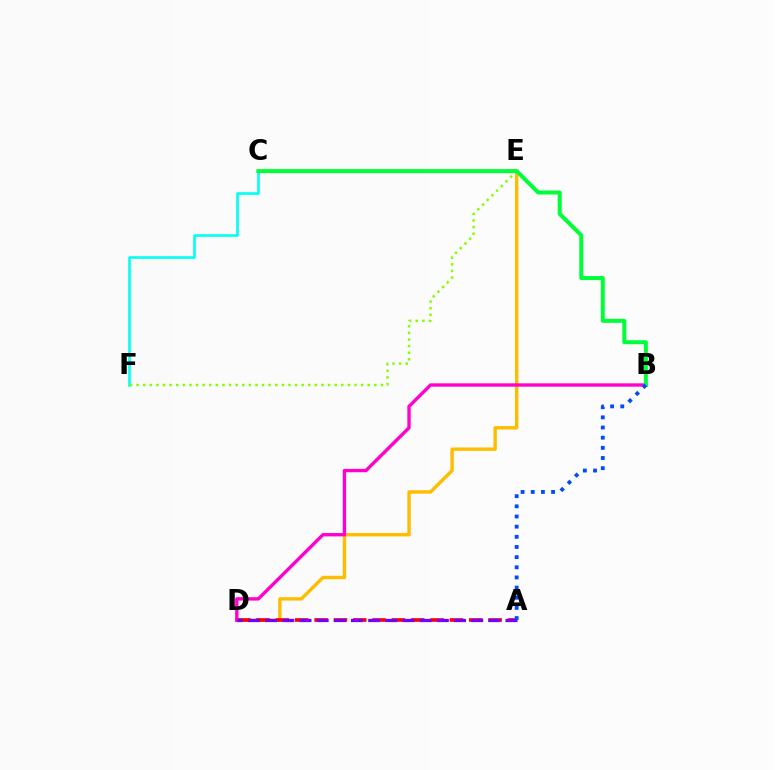{('C', 'F'): [{'color': '#00fff6', 'line_style': 'solid', 'thickness': 1.88}], ('D', 'E'): [{'color': '#ffbd00', 'line_style': 'solid', 'thickness': 2.45}], ('A', 'D'): [{'color': '#ff0000', 'line_style': 'dashed', 'thickness': 2.63}, {'color': '#7200ff', 'line_style': 'dashed', 'thickness': 2.33}], ('B', 'D'): [{'color': '#ff00cf', 'line_style': 'solid', 'thickness': 2.43}], ('E', 'F'): [{'color': '#84ff00', 'line_style': 'dotted', 'thickness': 1.79}], ('B', 'C'): [{'color': '#00ff39', 'line_style': 'solid', 'thickness': 2.88}], ('A', 'B'): [{'color': '#004bff', 'line_style': 'dotted', 'thickness': 2.76}]}